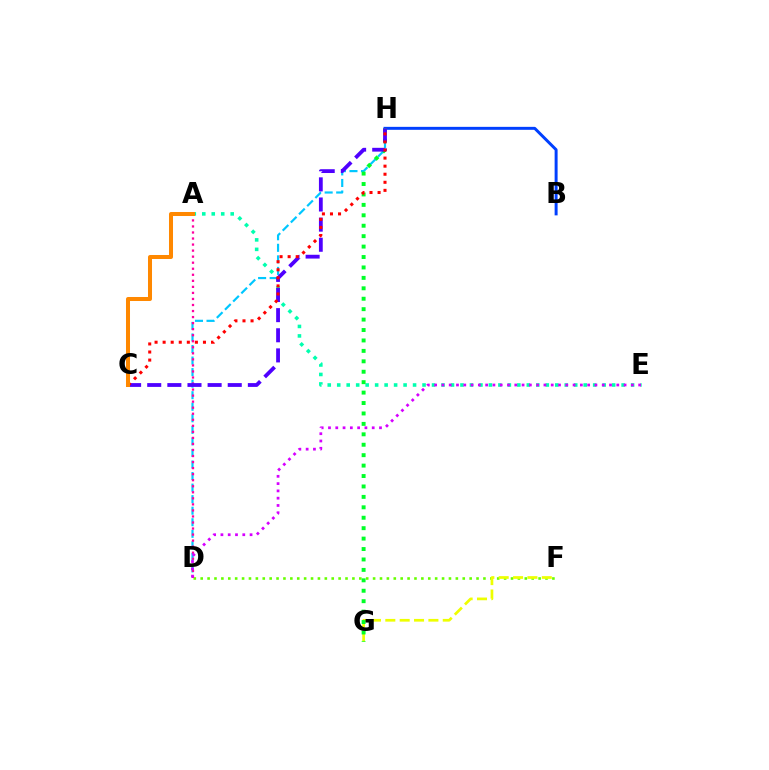{('D', 'F'): [{'color': '#66ff00', 'line_style': 'dotted', 'thickness': 1.87}], ('A', 'E'): [{'color': '#00ffaf', 'line_style': 'dotted', 'thickness': 2.58}], ('F', 'G'): [{'color': '#eeff00', 'line_style': 'dashed', 'thickness': 1.95}], ('B', 'H'): [{'color': '#003fff', 'line_style': 'solid', 'thickness': 2.13}], ('D', 'H'): [{'color': '#00c7ff', 'line_style': 'dashed', 'thickness': 1.57}], ('G', 'H'): [{'color': '#00ff27', 'line_style': 'dotted', 'thickness': 2.83}], ('A', 'D'): [{'color': '#ff00a0', 'line_style': 'dotted', 'thickness': 1.64}], ('C', 'H'): [{'color': '#4f00ff', 'line_style': 'dashed', 'thickness': 2.73}, {'color': '#ff0000', 'line_style': 'dotted', 'thickness': 2.19}], ('D', 'E'): [{'color': '#d600ff', 'line_style': 'dotted', 'thickness': 1.98}], ('A', 'C'): [{'color': '#ff8800', 'line_style': 'solid', 'thickness': 2.89}]}